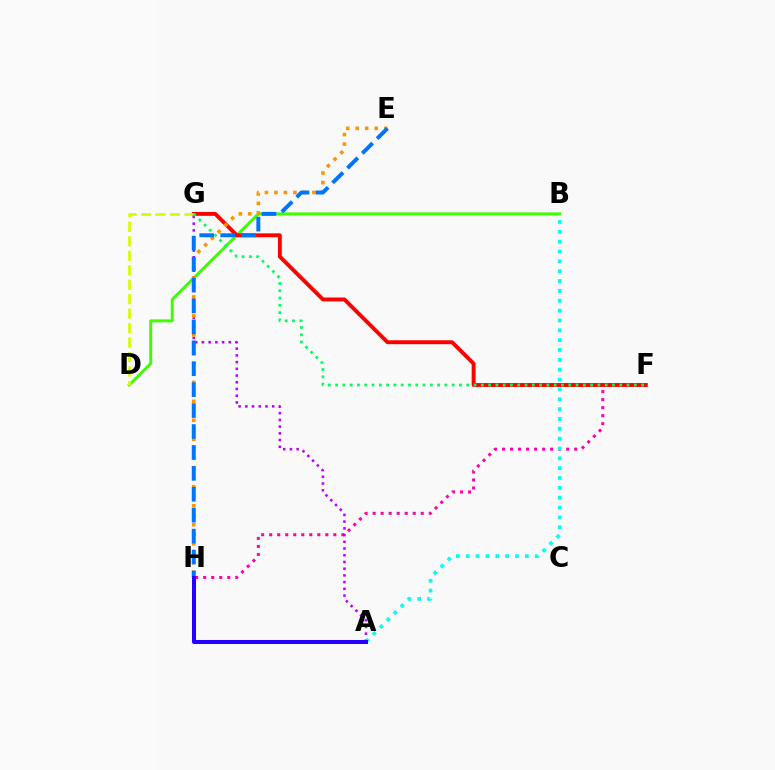{('B', 'D'): [{'color': '#3dff00', 'line_style': 'solid', 'thickness': 2.13}], ('F', 'H'): [{'color': '#ff00ac', 'line_style': 'dotted', 'thickness': 2.18}], ('F', 'G'): [{'color': '#ff0000', 'line_style': 'solid', 'thickness': 2.81}, {'color': '#00ff5c', 'line_style': 'dotted', 'thickness': 1.98}], ('D', 'G'): [{'color': '#d1ff00', 'line_style': 'dashed', 'thickness': 1.97}], ('A', 'G'): [{'color': '#b900ff', 'line_style': 'dotted', 'thickness': 1.83}], ('E', 'H'): [{'color': '#ff9400', 'line_style': 'dotted', 'thickness': 2.58}, {'color': '#0074ff', 'line_style': 'dashed', 'thickness': 2.84}], ('A', 'B'): [{'color': '#00fff6', 'line_style': 'dotted', 'thickness': 2.68}], ('A', 'H'): [{'color': '#2500ff', 'line_style': 'solid', 'thickness': 2.89}]}